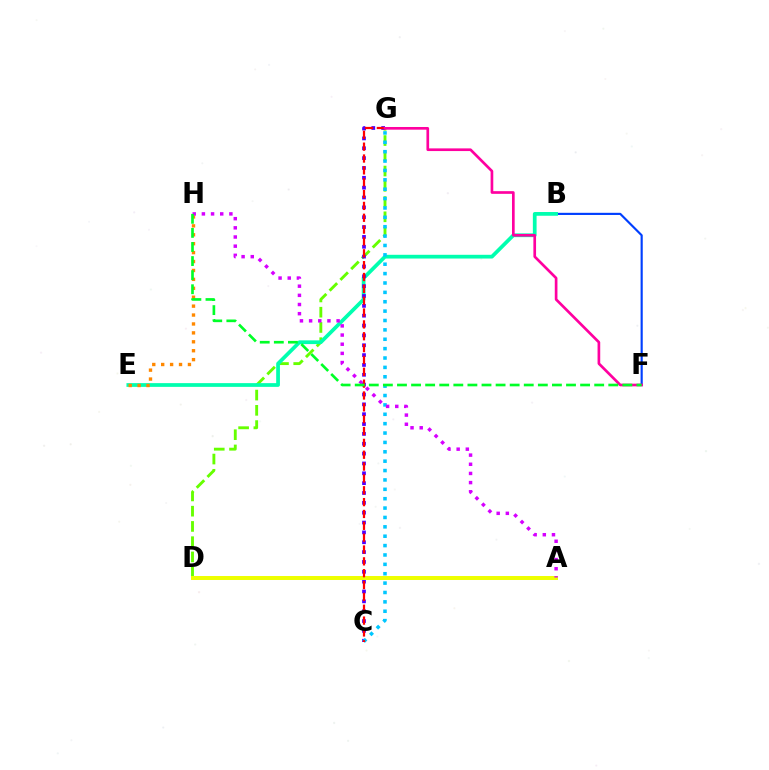{('B', 'F'): [{'color': '#003fff', 'line_style': 'solid', 'thickness': 1.55}], ('D', 'G'): [{'color': '#66ff00', 'line_style': 'dashed', 'thickness': 2.07}], ('B', 'E'): [{'color': '#00ffaf', 'line_style': 'solid', 'thickness': 2.69}], ('C', 'G'): [{'color': '#4f00ff', 'line_style': 'dotted', 'thickness': 2.68}, {'color': '#00c7ff', 'line_style': 'dotted', 'thickness': 2.55}, {'color': '#ff0000', 'line_style': 'dashed', 'thickness': 1.61}], ('A', 'D'): [{'color': '#eeff00', 'line_style': 'solid', 'thickness': 2.87}], ('F', 'G'): [{'color': '#ff00a0', 'line_style': 'solid', 'thickness': 1.93}], ('E', 'H'): [{'color': '#ff8800', 'line_style': 'dotted', 'thickness': 2.42}], ('A', 'H'): [{'color': '#d600ff', 'line_style': 'dotted', 'thickness': 2.49}], ('F', 'H'): [{'color': '#00ff27', 'line_style': 'dashed', 'thickness': 1.91}]}